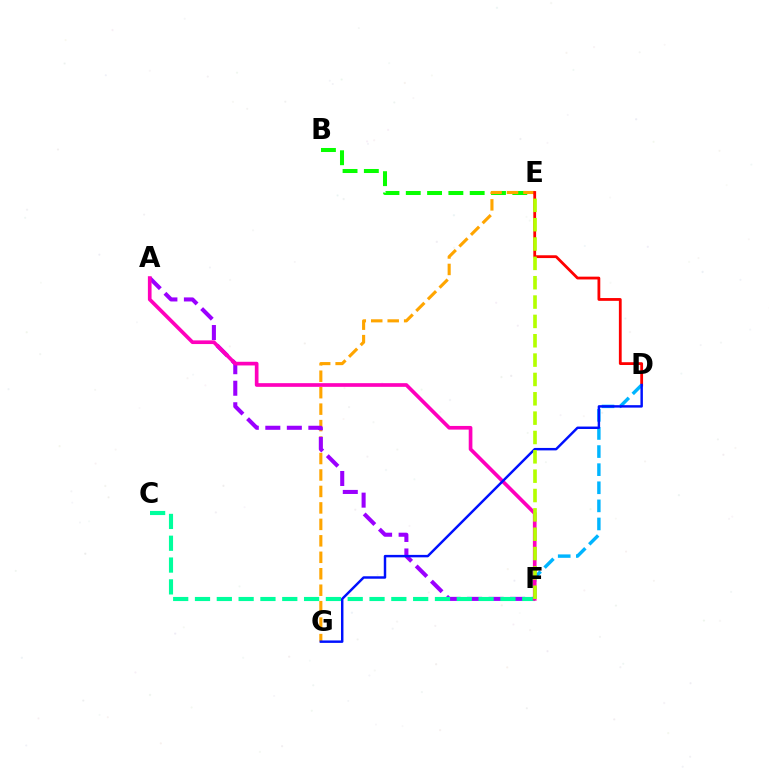{('B', 'E'): [{'color': '#08ff00', 'line_style': 'dashed', 'thickness': 2.89}], ('E', 'G'): [{'color': '#ffa500', 'line_style': 'dashed', 'thickness': 2.24}], ('D', 'E'): [{'color': '#ff0000', 'line_style': 'solid', 'thickness': 2.01}], ('D', 'F'): [{'color': '#00b5ff', 'line_style': 'dashed', 'thickness': 2.46}], ('A', 'F'): [{'color': '#9b00ff', 'line_style': 'dashed', 'thickness': 2.92}, {'color': '#ff00bd', 'line_style': 'solid', 'thickness': 2.65}], ('C', 'F'): [{'color': '#00ff9d', 'line_style': 'dashed', 'thickness': 2.96}], ('D', 'G'): [{'color': '#0010ff', 'line_style': 'solid', 'thickness': 1.76}], ('E', 'F'): [{'color': '#b3ff00', 'line_style': 'dashed', 'thickness': 2.63}]}